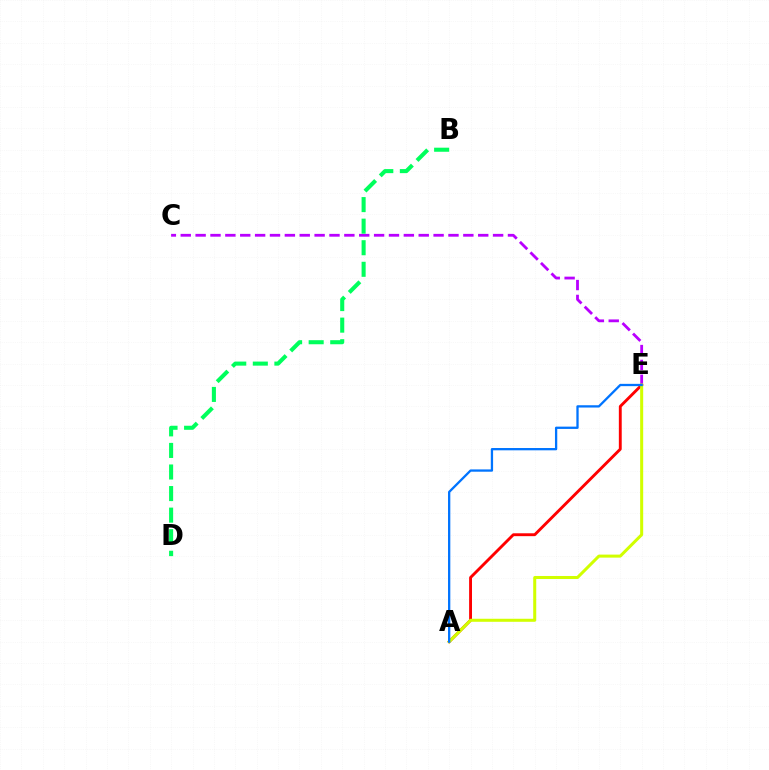{('A', 'E'): [{'color': '#ff0000', 'line_style': 'solid', 'thickness': 2.07}, {'color': '#d1ff00', 'line_style': 'solid', 'thickness': 2.18}, {'color': '#0074ff', 'line_style': 'solid', 'thickness': 1.65}], ('C', 'E'): [{'color': '#b900ff', 'line_style': 'dashed', 'thickness': 2.02}], ('B', 'D'): [{'color': '#00ff5c', 'line_style': 'dashed', 'thickness': 2.93}]}